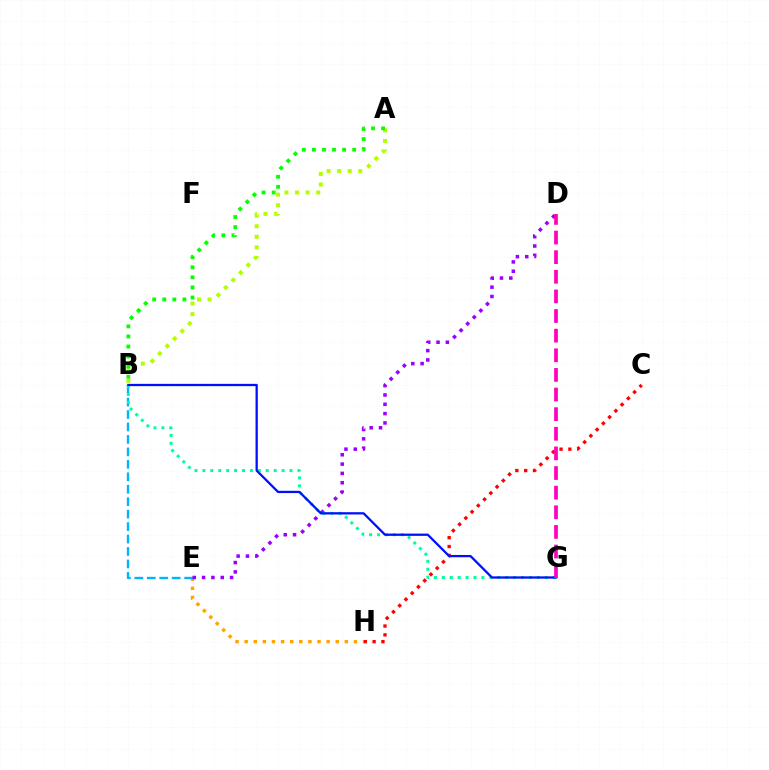{('A', 'B'): [{'color': '#b3ff00', 'line_style': 'dotted', 'thickness': 2.88}, {'color': '#08ff00', 'line_style': 'dotted', 'thickness': 2.74}], ('E', 'H'): [{'color': '#ffa500', 'line_style': 'dotted', 'thickness': 2.47}], ('B', 'E'): [{'color': '#00b5ff', 'line_style': 'dashed', 'thickness': 1.69}], ('C', 'H'): [{'color': '#ff0000', 'line_style': 'dotted', 'thickness': 2.4}], ('D', 'E'): [{'color': '#9b00ff', 'line_style': 'dotted', 'thickness': 2.53}], ('B', 'G'): [{'color': '#00ff9d', 'line_style': 'dotted', 'thickness': 2.15}, {'color': '#0010ff', 'line_style': 'solid', 'thickness': 1.64}], ('D', 'G'): [{'color': '#ff00bd', 'line_style': 'dashed', 'thickness': 2.67}]}